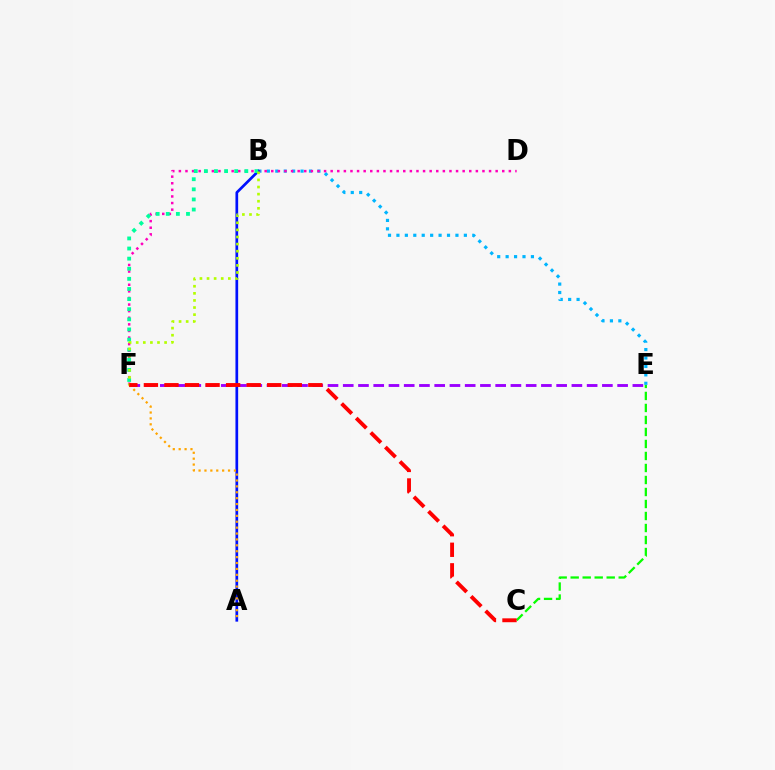{('B', 'E'): [{'color': '#00b5ff', 'line_style': 'dotted', 'thickness': 2.29}], ('D', 'F'): [{'color': '#ff00bd', 'line_style': 'dotted', 'thickness': 1.79}], ('E', 'F'): [{'color': '#9b00ff', 'line_style': 'dashed', 'thickness': 2.07}], ('A', 'B'): [{'color': '#0010ff', 'line_style': 'solid', 'thickness': 1.95}], ('C', 'E'): [{'color': '#08ff00', 'line_style': 'dashed', 'thickness': 1.63}], ('B', 'F'): [{'color': '#00ff9d', 'line_style': 'dotted', 'thickness': 2.75}, {'color': '#b3ff00', 'line_style': 'dotted', 'thickness': 1.93}], ('A', 'F'): [{'color': '#ffa500', 'line_style': 'dotted', 'thickness': 1.6}], ('C', 'F'): [{'color': '#ff0000', 'line_style': 'dashed', 'thickness': 2.79}]}